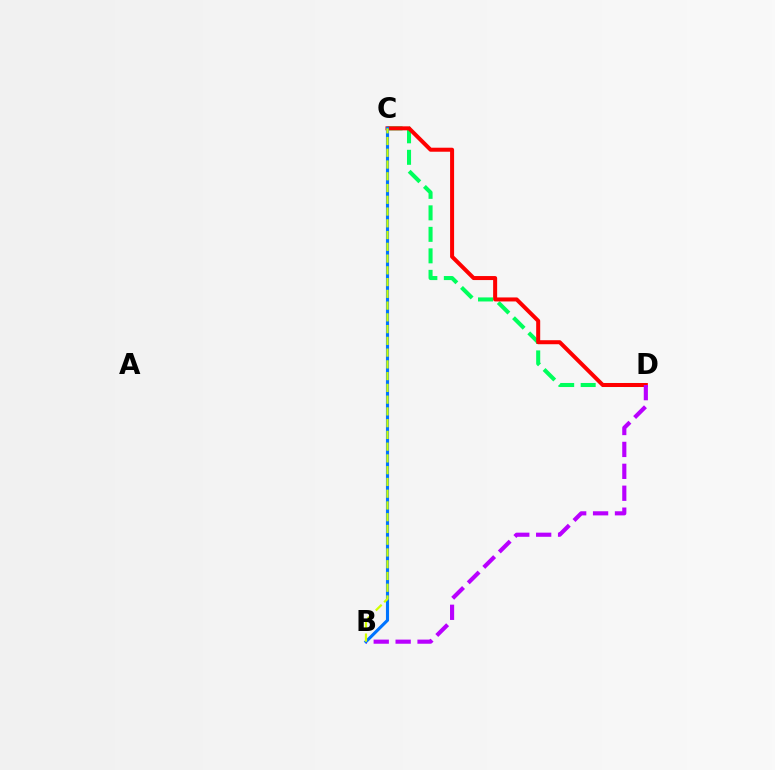{('C', 'D'): [{'color': '#00ff5c', 'line_style': 'dashed', 'thickness': 2.92}, {'color': '#ff0000', 'line_style': 'solid', 'thickness': 2.89}], ('B', 'D'): [{'color': '#b900ff', 'line_style': 'dashed', 'thickness': 2.98}], ('B', 'C'): [{'color': '#0074ff', 'line_style': 'solid', 'thickness': 2.23}, {'color': '#d1ff00', 'line_style': 'dashed', 'thickness': 1.6}]}